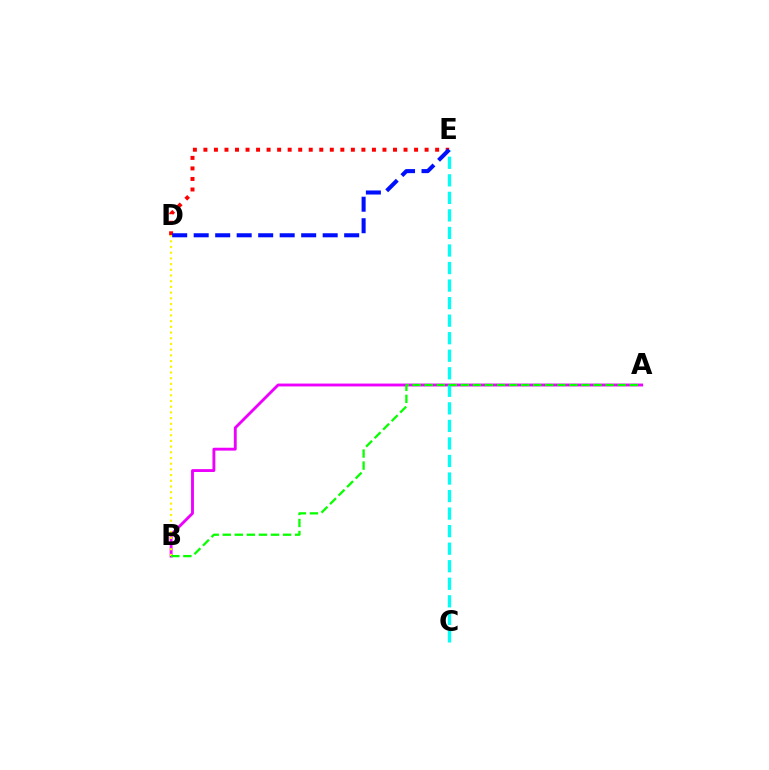{('D', 'E'): [{'color': '#ff0000', 'line_style': 'dotted', 'thickness': 2.86}, {'color': '#0010ff', 'line_style': 'dashed', 'thickness': 2.92}], ('A', 'B'): [{'color': '#ee00ff', 'line_style': 'solid', 'thickness': 2.07}, {'color': '#08ff00', 'line_style': 'dashed', 'thickness': 1.64}], ('C', 'E'): [{'color': '#00fff6', 'line_style': 'dashed', 'thickness': 2.38}], ('B', 'D'): [{'color': '#fcf500', 'line_style': 'dotted', 'thickness': 1.55}]}